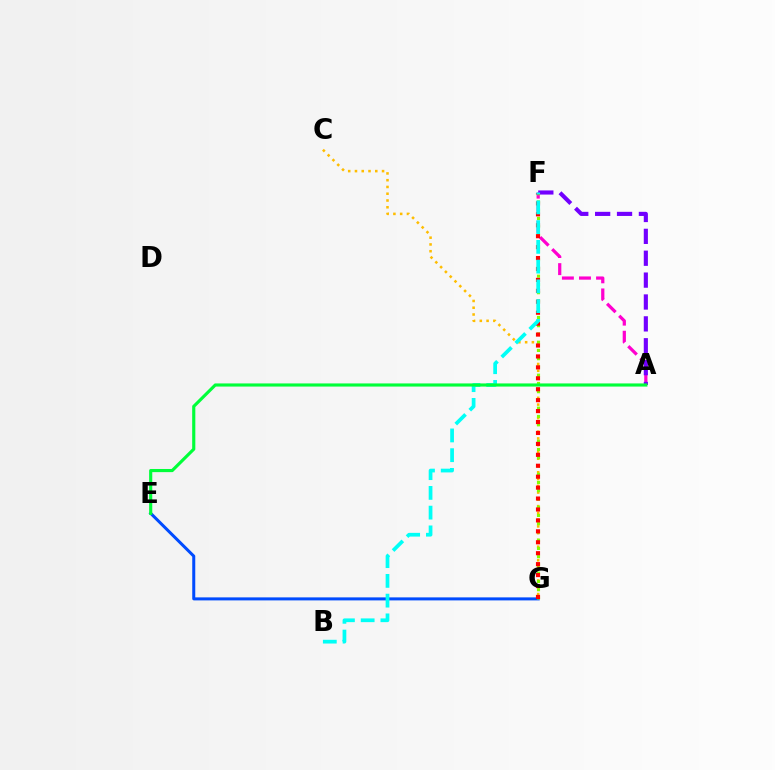{('A', 'F'): [{'color': '#ff00cf', 'line_style': 'dashed', 'thickness': 2.32}, {'color': '#7200ff', 'line_style': 'dashed', 'thickness': 2.97}], ('C', 'G'): [{'color': '#ffbd00', 'line_style': 'dotted', 'thickness': 1.84}], ('E', 'G'): [{'color': '#004bff', 'line_style': 'solid', 'thickness': 2.17}], ('F', 'G'): [{'color': '#84ff00', 'line_style': 'dotted', 'thickness': 2.24}, {'color': '#ff0000', 'line_style': 'dotted', 'thickness': 2.97}], ('B', 'F'): [{'color': '#00fff6', 'line_style': 'dashed', 'thickness': 2.68}], ('A', 'E'): [{'color': '#00ff39', 'line_style': 'solid', 'thickness': 2.26}]}